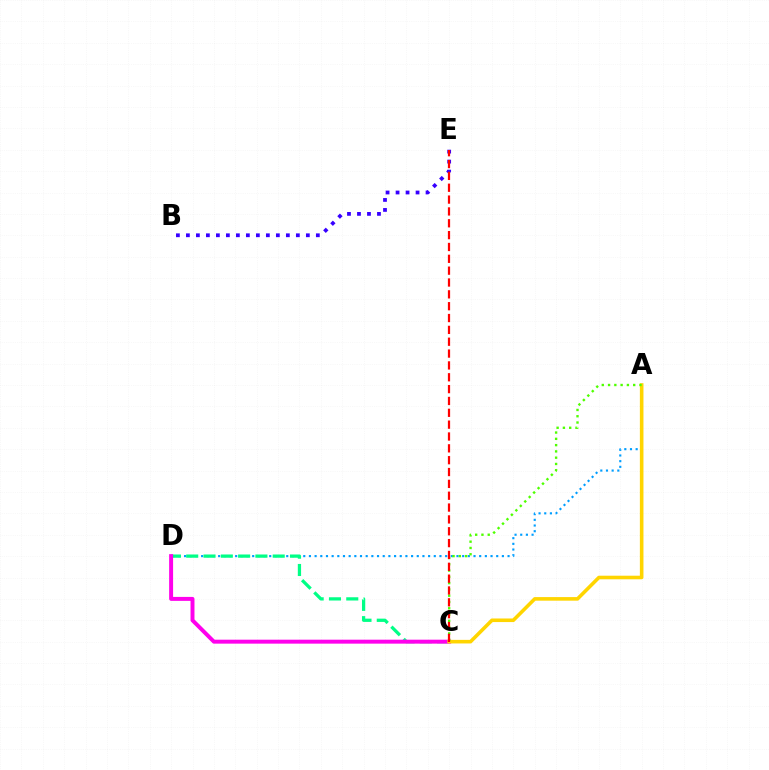{('A', 'D'): [{'color': '#009eff', 'line_style': 'dotted', 'thickness': 1.54}], ('C', 'D'): [{'color': '#00ff86', 'line_style': 'dashed', 'thickness': 2.35}, {'color': '#ff00ed', 'line_style': 'solid', 'thickness': 2.85}], ('B', 'E'): [{'color': '#3700ff', 'line_style': 'dotted', 'thickness': 2.72}], ('A', 'C'): [{'color': '#ffd500', 'line_style': 'solid', 'thickness': 2.58}, {'color': '#4fff00', 'line_style': 'dotted', 'thickness': 1.71}], ('C', 'E'): [{'color': '#ff0000', 'line_style': 'dashed', 'thickness': 1.61}]}